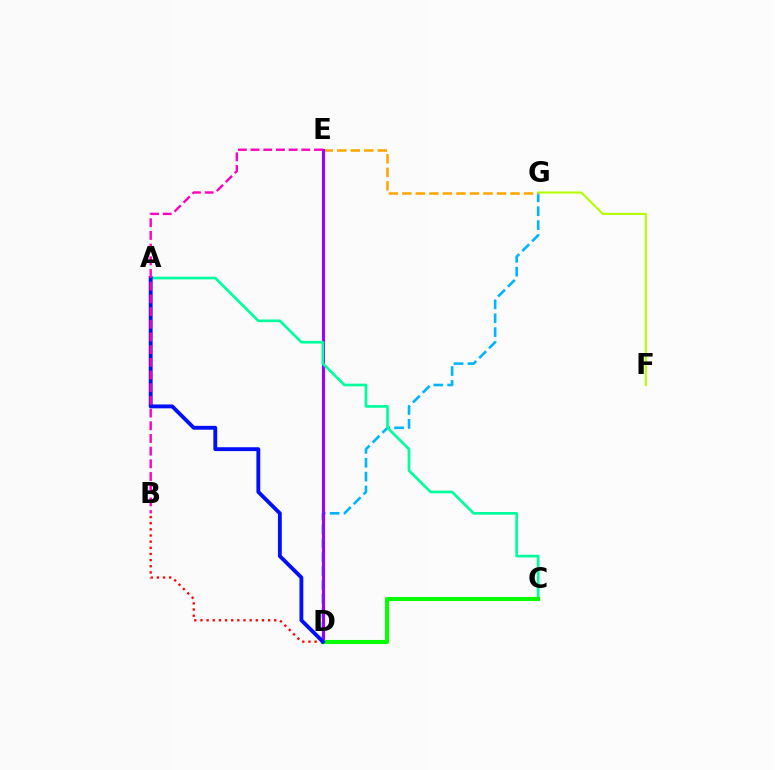{('D', 'G'): [{'color': '#00b5ff', 'line_style': 'dashed', 'thickness': 1.89}], ('E', 'G'): [{'color': '#ffa500', 'line_style': 'dashed', 'thickness': 1.84}], ('F', 'G'): [{'color': '#b3ff00', 'line_style': 'solid', 'thickness': 1.5}], ('B', 'D'): [{'color': '#ff0000', 'line_style': 'dotted', 'thickness': 1.67}], ('D', 'E'): [{'color': '#9b00ff', 'line_style': 'solid', 'thickness': 2.23}], ('A', 'C'): [{'color': '#00ff9d', 'line_style': 'solid', 'thickness': 1.94}], ('C', 'D'): [{'color': '#08ff00', 'line_style': 'solid', 'thickness': 2.93}], ('A', 'D'): [{'color': '#0010ff', 'line_style': 'solid', 'thickness': 2.78}], ('B', 'E'): [{'color': '#ff00bd', 'line_style': 'dashed', 'thickness': 1.72}]}